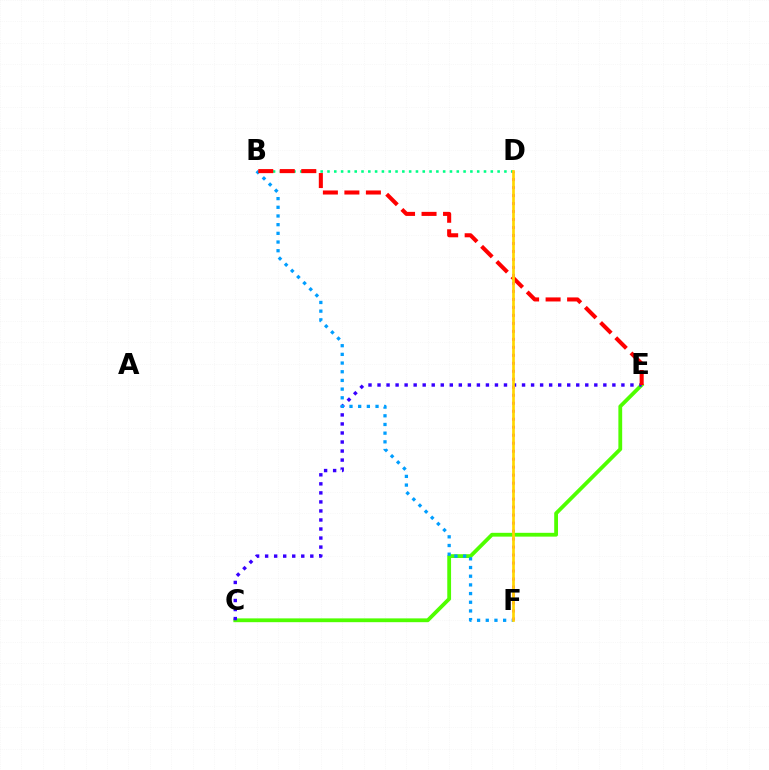{('C', 'E'): [{'color': '#4fff00', 'line_style': 'solid', 'thickness': 2.73}, {'color': '#3700ff', 'line_style': 'dotted', 'thickness': 2.45}], ('B', 'D'): [{'color': '#00ff86', 'line_style': 'dotted', 'thickness': 1.85}], ('B', 'F'): [{'color': '#009eff', 'line_style': 'dotted', 'thickness': 2.36}], ('D', 'F'): [{'color': '#ff00ed', 'line_style': 'dotted', 'thickness': 2.17}, {'color': '#ffd500', 'line_style': 'solid', 'thickness': 1.93}], ('B', 'E'): [{'color': '#ff0000', 'line_style': 'dashed', 'thickness': 2.92}]}